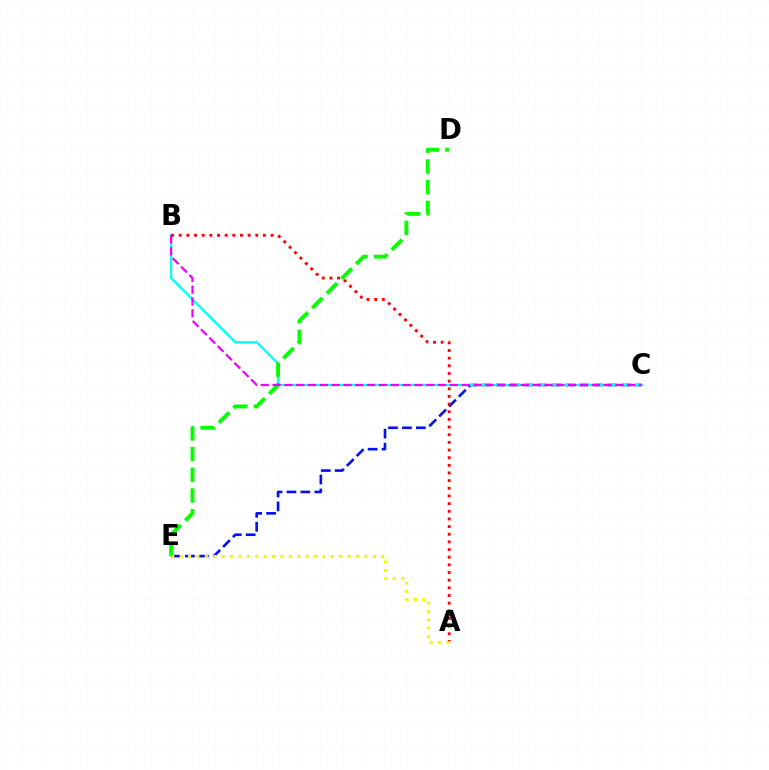{('C', 'E'): [{'color': '#0010ff', 'line_style': 'dashed', 'thickness': 1.89}], ('B', 'C'): [{'color': '#00fff6', 'line_style': 'solid', 'thickness': 1.6}, {'color': '#ee00ff', 'line_style': 'dashed', 'thickness': 1.61}], ('D', 'E'): [{'color': '#08ff00', 'line_style': 'dashed', 'thickness': 2.82}], ('A', 'B'): [{'color': '#ff0000', 'line_style': 'dotted', 'thickness': 2.08}], ('A', 'E'): [{'color': '#fcf500', 'line_style': 'dotted', 'thickness': 2.28}]}